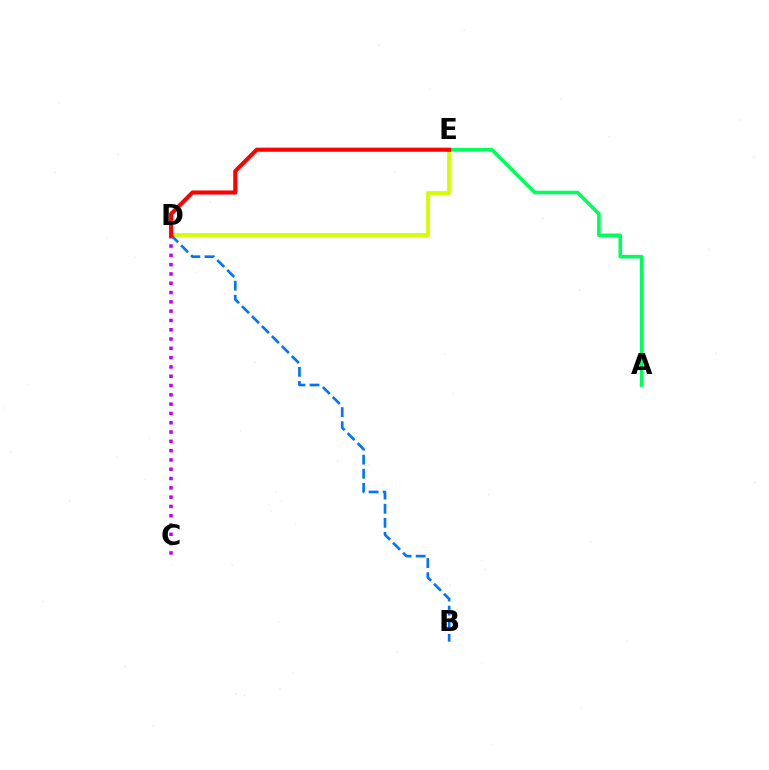{('D', 'E'): [{'color': '#d1ff00', 'line_style': 'solid', 'thickness': 2.73}, {'color': '#ff0000', 'line_style': 'solid', 'thickness': 2.96}], ('C', 'D'): [{'color': '#b900ff', 'line_style': 'dotted', 'thickness': 2.53}], ('B', 'D'): [{'color': '#0074ff', 'line_style': 'dashed', 'thickness': 1.92}], ('A', 'E'): [{'color': '#00ff5c', 'line_style': 'solid', 'thickness': 2.59}]}